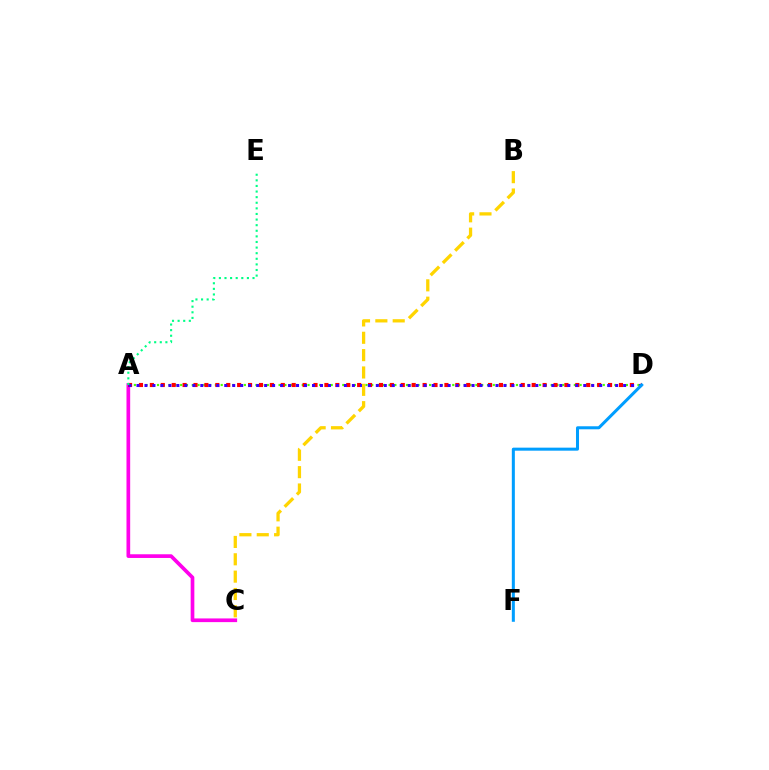{('A', 'D'): [{'color': '#4fff00', 'line_style': 'dotted', 'thickness': 1.57}, {'color': '#ff0000', 'line_style': 'dotted', 'thickness': 2.96}, {'color': '#3700ff', 'line_style': 'dotted', 'thickness': 2.17}], ('A', 'C'): [{'color': '#ff00ed', 'line_style': 'solid', 'thickness': 2.66}], ('A', 'E'): [{'color': '#00ff86', 'line_style': 'dotted', 'thickness': 1.52}], ('B', 'C'): [{'color': '#ffd500', 'line_style': 'dashed', 'thickness': 2.36}], ('D', 'F'): [{'color': '#009eff', 'line_style': 'solid', 'thickness': 2.18}]}